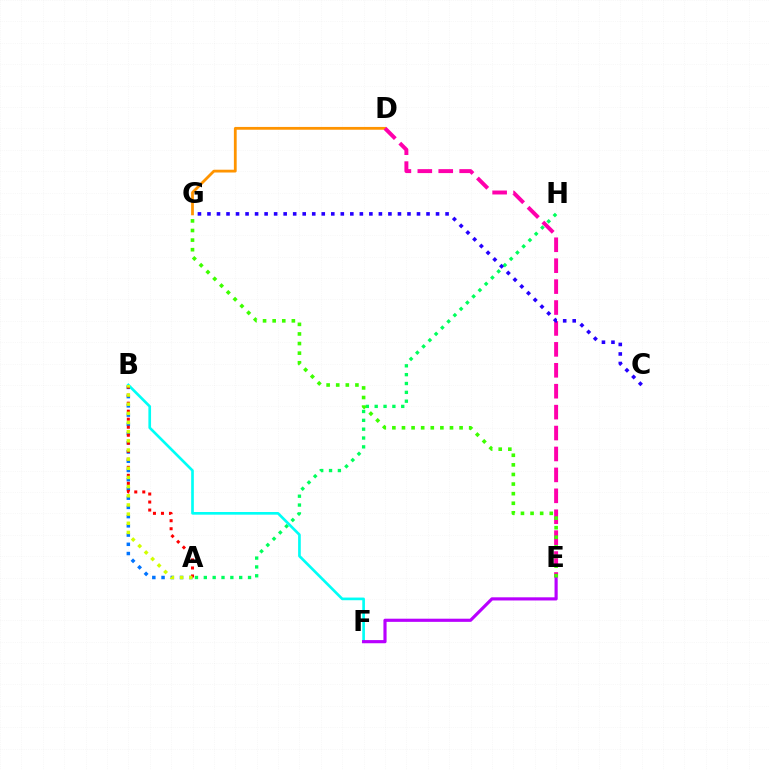{('D', 'G'): [{'color': '#ff9400', 'line_style': 'solid', 'thickness': 2.01}], ('A', 'B'): [{'color': '#0074ff', 'line_style': 'dotted', 'thickness': 2.51}, {'color': '#ff0000', 'line_style': 'dotted', 'thickness': 2.18}, {'color': '#d1ff00', 'line_style': 'dotted', 'thickness': 2.49}], ('D', 'E'): [{'color': '#ff00ac', 'line_style': 'dashed', 'thickness': 2.84}], ('B', 'F'): [{'color': '#00fff6', 'line_style': 'solid', 'thickness': 1.92}], ('A', 'H'): [{'color': '#00ff5c', 'line_style': 'dotted', 'thickness': 2.4}], ('E', 'F'): [{'color': '#b900ff', 'line_style': 'solid', 'thickness': 2.27}], ('E', 'G'): [{'color': '#3dff00', 'line_style': 'dotted', 'thickness': 2.61}], ('C', 'G'): [{'color': '#2500ff', 'line_style': 'dotted', 'thickness': 2.59}]}